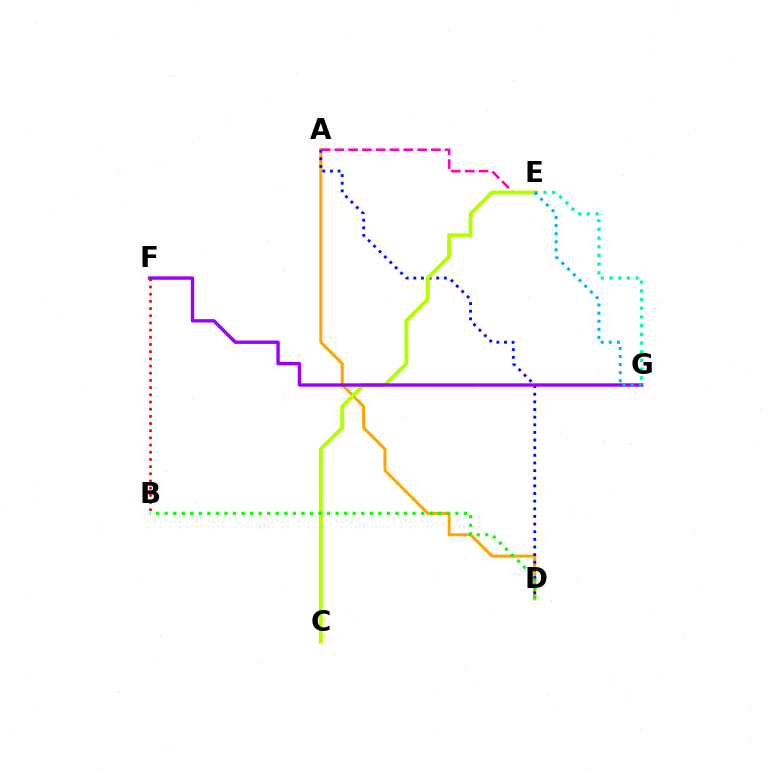{('A', 'D'): [{'color': '#ffa500', 'line_style': 'solid', 'thickness': 2.18}, {'color': '#0010ff', 'line_style': 'dotted', 'thickness': 2.07}], ('A', 'E'): [{'color': '#ff00bd', 'line_style': 'dashed', 'thickness': 1.88}], ('C', 'E'): [{'color': '#b3ff00', 'line_style': 'solid', 'thickness': 2.85}], ('F', 'G'): [{'color': '#9b00ff', 'line_style': 'solid', 'thickness': 2.44}], ('B', 'F'): [{'color': '#ff0000', 'line_style': 'dotted', 'thickness': 1.95}], ('E', 'G'): [{'color': '#00ff9d', 'line_style': 'dotted', 'thickness': 2.36}, {'color': '#00b5ff', 'line_style': 'dotted', 'thickness': 2.2}], ('B', 'D'): [{'color': '#08ff00', 'line_style': 'dotted', 'thickness': 2.32}]}